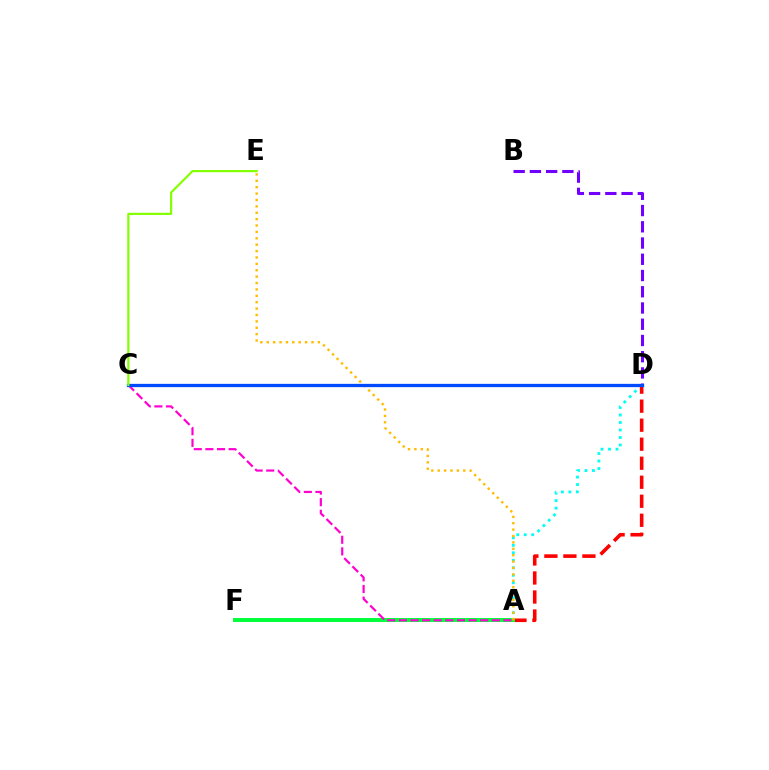{('A', 'D'): [{'color': '#00fff6', 'line_style': 'dotted', 'thickness': 2.04}, {'color': '#ff0000', 'line_style': 'dashed', 'thickness': 2.58}], ('B', 'D'): [{'color': '#7200ff', 'line_style': 'dashed', 'thickness': 2.21}], ('A', 'F'): [{'color': '#00ff39', 'line_style': 'solid', 'thickness': 2.83}], ('A', 'C'): [{'color': '#ff00cf', 'line_style': 'dashed', 'thickness': 1.58}], ('A', 'E'): [{'color': '#ffbd00', 'line_style': 'dotted', 'thickness': 1.74}], ('C', 'D'): [{'color': '#004bff', 'line_style': 'solid', 'thickness': 2.36}], ('C', 'E'): [{'color': '#84ff00', 'line_style': 'solid', 'thickness': 1.58}]}